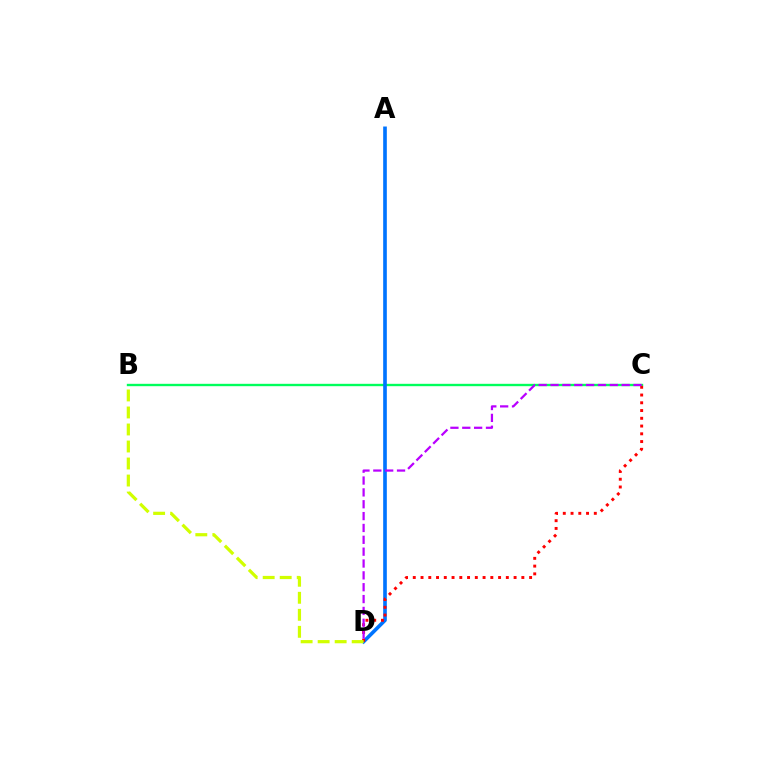{('B', 'C'): [{'color': '#00ff5c', 'line_style': 'solid', 'thickness': 1.71}], ('A', 'D'): [{'color': '#0074ff', 'line_style': 'solid', 'thickness': 2.62}], ('C', 'D'): [{'color': '#ff0000', 'line_style': 'dotted', 'thickness': 2.11}, {'color': '#b900ff', 'line_style': 'dashed', 'thickness': 1.61}], ('B', 'D'): [{'color': '#d1ff00', 'line_style': 'dashed', 'thickness': 2.31}]}